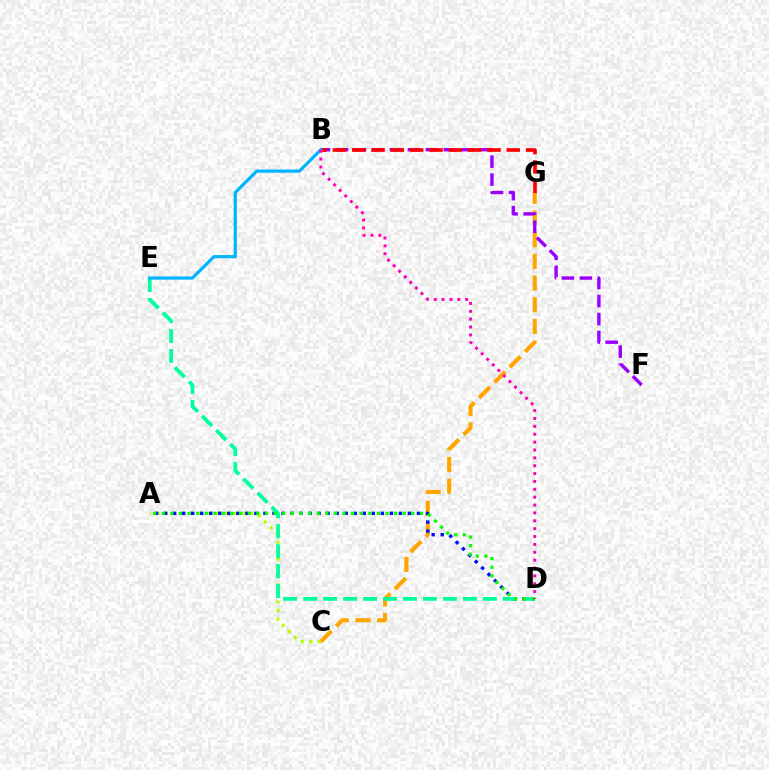{('C', 'G'): [{'color': '#ffa500', 'line_style': 'dashed', 'thickness': 2.95}], ('A', 'C'): [{'color': '#b3ff00', 'line_style': 'dotted', 'thickness': 2.32}], ('A', 'D'): [{'color': '#0010ff', 'line_style': 'dotted', 'thickness': 2.45}, {'color': '#08ff00', 'line_style': 'dotted', 'thickness': 2.34}], ('D', 'E'): [{'color': '#00ff9d', 'line_style': 'dashed', 'thickness': 2.71}], ('B', 'F'): [{'color': '#9b00ff', 'line_style': 'dashed', 'thickness': 2.44}], ('B', 'G'): [{'color': '#ff0000', 'line_style': 'dashed', 'thickness': 2.62}], ('B', 'E'): [{'color': '#00b5ff', 'line_style': 'solid', 'thickness': 2.28}], ('B', 'D'): [{'color': '#ff00bd', 'line_style': 'dotted', 'thickness': 2.14}]}